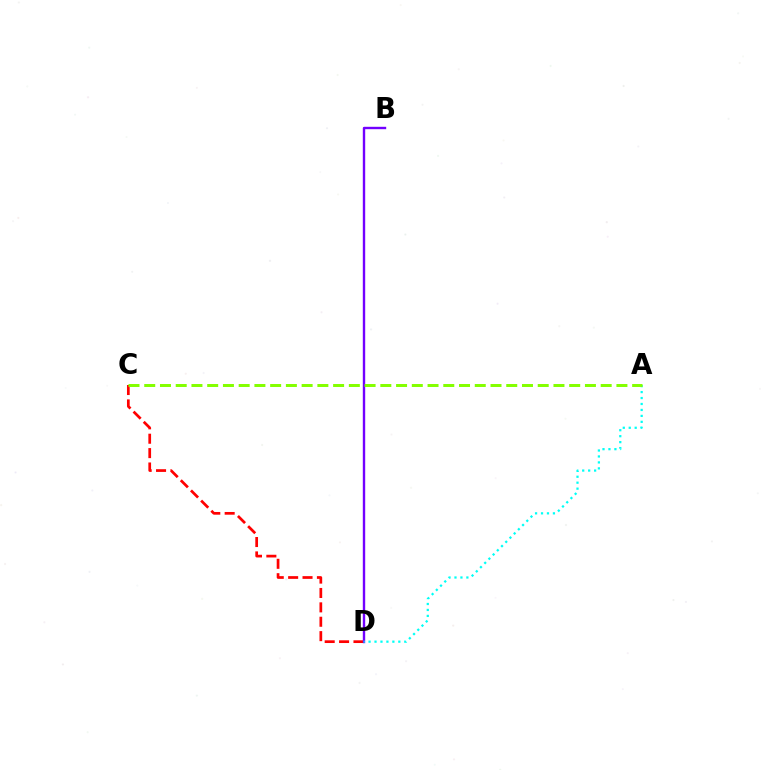{('C', 'D'): [{'color': '#ff0000', 'line_style': 'dashed', 'thickness': 1.95}], ('B', 'D'): [{'color': '#7200ff', 'line_style': 'solid', 'thickness': 1.72}], ('A', 'D'): [{'color': '#00fff6', 'line_style': 'dotted', 'thickness': 1.62}], ('A', 'C'): [{'color': '#84ff00', 'line_style': 'dashed', 'thickness': 2.14}]}